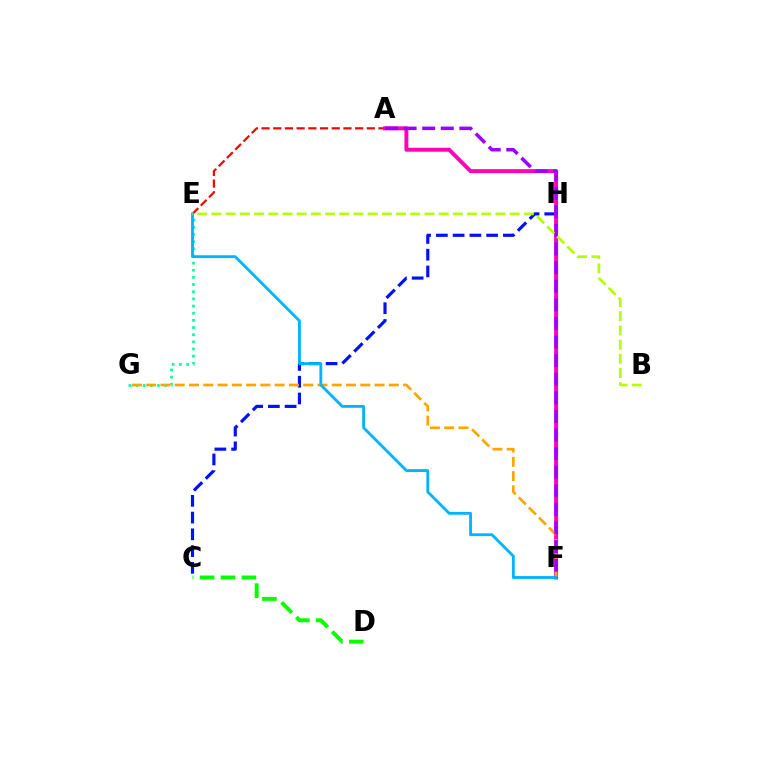{('A', 'E'): [{'color': '#ff0000', 'line_style': 'dashed', 'thickness': 1.59}], ('C', 'H'): [{'color': '#0010ff', 'line_style': 'dashed', 'thickness': 2.28}], ('E', 'G'): [{'color': '#00ff9d', 'line_style': 'dotted', 'thickness': 1.94}], ('A', 'F'): [{'color': '#ff00bd', 'line_style': 'solid', 'thickness': 2.84}, {'color': '#9b00ff', 'line_style': 'dashed', 'thickness': 2.53}], ('F', 'G'): [{'color': '#ffa500', 'line_style': 'dashed', 'thickness': 1.94}], ('E', 'F'): [{'color': '#00b5ff', 'line_style': 'solid', 'thickness': 2.05}], ('B', 'E'): [{'color': '#b3ff00', 'line_style': 'dashed', 'thickness': 1.93}], ('C', 'D'): [{'color': '#08ff00', 'line_style': 'dashed', 'thickness': 2.84}]}